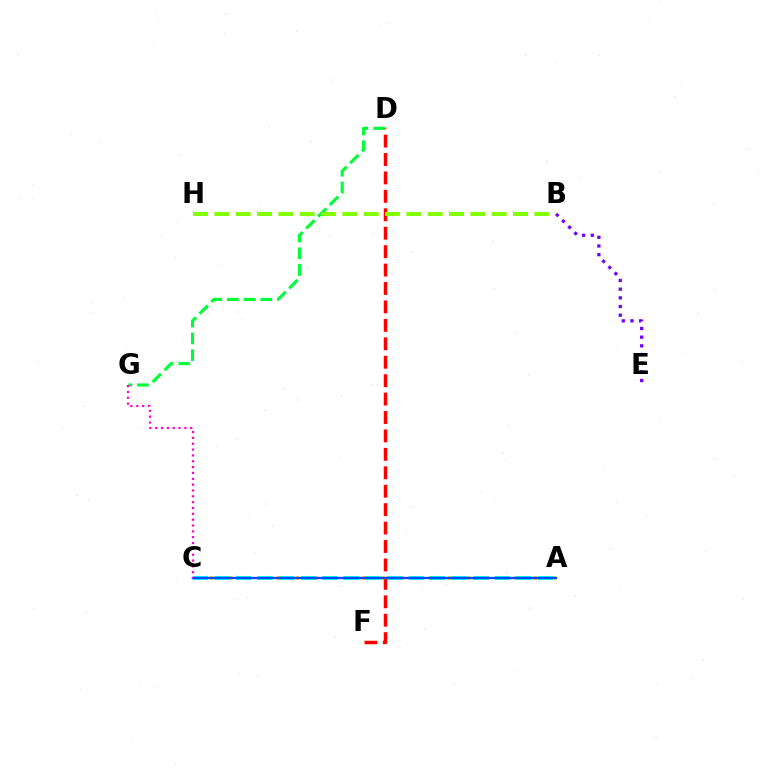{('B', 'E'): [{'color': '#7200ff', 'line_style': 'dotted', 'thickness': 2.36}], ('D', 'G'): [{'color': '#00ff39', 'line_style': 'dashed', 'thickness': 2.27}], ('D', 'F'): [{'color': '#ff0000', 'line_style': 'dashed', 'thickness': 2.5}], ('A', 'C'): [{'color': '#ffbd00', 'line_style': 'dotted', 'thickness': 2.59}, {'color': '#00fff6', 'line_style': 'dashed', 'thickness': 2.93}, {'color': '#004bff', 'line_style': 'solid', 'thickness': 1.67}], ('C', 'G'): [{'color': '#ff00cf', 'line_style': 'dotted', 'thickness': 1.59}], ('B', 'H'): [{'color': '#84ff00', 'line_style': 'dashed', 'thickness': 2.9}]}